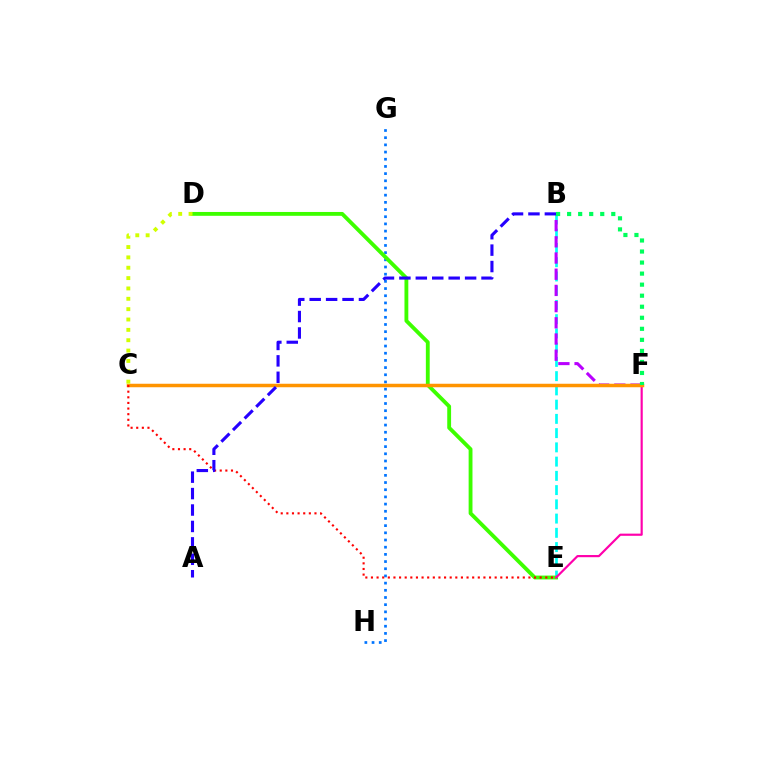{('G', 'H'): [{'color': '#0074ff', 'line_style': 'dotted', 'thickness': 1.95}], ('B', 'E'): [{'color': '#00fff6', 'line_style': 'dashed', 'thickness': 1.93}], ('D', 'E'): [{'color': '#3dff00', 'line_style': 'solid', 'thickness': 2.77}], ('B', 'F'): [{'color': '#b900ff', 'line_style': 'dashed', 'thickness': 2.2}, {'color': '#00ff5c', 'line_style': 'dotted', 'thickness': 3.0}], ('E', 'F'): [{'color': '#ff00ac', 'line_style': 'solid', 'thickness': 1.56}], ('C', 'F'): [{'color': '#ff9400', 'line_style': 'solid', 'thickness': 2.51}], ('C', 'E'): [{'color': '#ff0000', 'line_style': 'dotted', 'thickness': 1.53}], ('C', 'D'): [{'color': '#d1ff00', 'line_style': 'dotted', 'thickness': 2.81}], ('A', 'B'): [{'color': '#2500ff', 'line_style': 'dashed', 'thickness': 2.23}]}